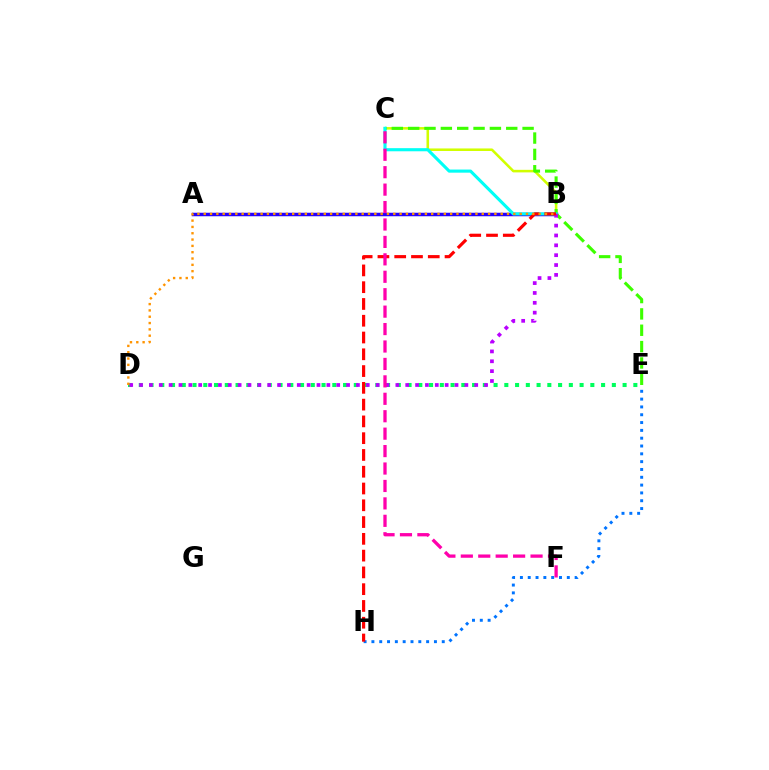{('B', 'C'): [{'color': '#d1ff00', 'line_style': 'solid', 'thickness': 1.84}, {'color': '#00fff6', 'line_style': 'solid', 'thickness': 2.24}], ('E', 'H'): [{'color': '#0074ff', 'line_style': 'dotted', 'thickness': 2.12}], ('A', 'B'): [{'color': '#2500ff', 'line_style': 'solid', 'thickness': 2.51}], ('C', 'E'): [{'color': '#3dff00', 'line_style': 'dashed', 'thickness': 2.22}], ('D', 'E'): [{'color': '#00ff5c', 'line_style': 'dotted', 'thickness': 2.92}], ('B', 'D'): [{'color': '#b900ff', 'line_style': 'dotted', 'thickness': 2.68}, {'color': '#ff9400', 'line_style': 'dotted', 'thickness': 1.72}], ('B', 'H'): [{'color': '#ff0000', 'line_style': 'dashed', 'thickness': 2.28}], ('C', 'F'): [{'color': '#ff00ac', 'line_style': 'dashed', 'thickness': 2.37}]}